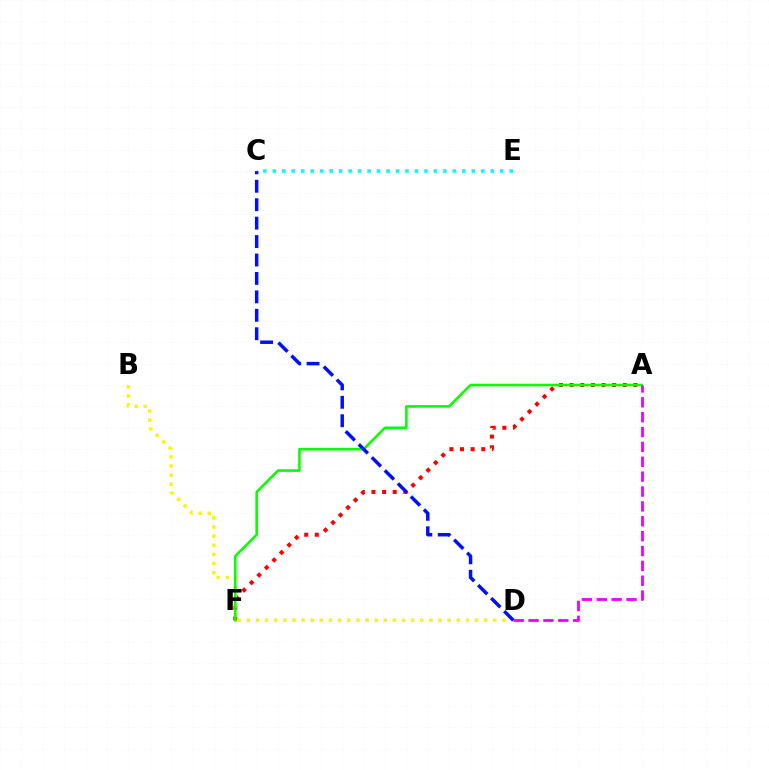{('A', 'F'): [{'color': '#ff0000', 'line_style': 'dotted', 'thickness': 2.89}, {'color': '#08ff00', 'line_style': 'solid', 'thickness': 1.86}], ('B', 'D'): [{'color': '#fcf500', 'line_style': 'dotted', 'thickness': 2.48}], ('A', 'D'): [{'color': '#ee00ff', 'line_style': 'dashed', 'thickness': 2.02}], ('C', 'E'): [{'color': '#00fff6', 'line_style': 'dotted', 'thickness': 2.57}], ('C', 'D'): [{'color': '#0010ff', 'line_style': 'dashed', 'thickness': 2.5}]}